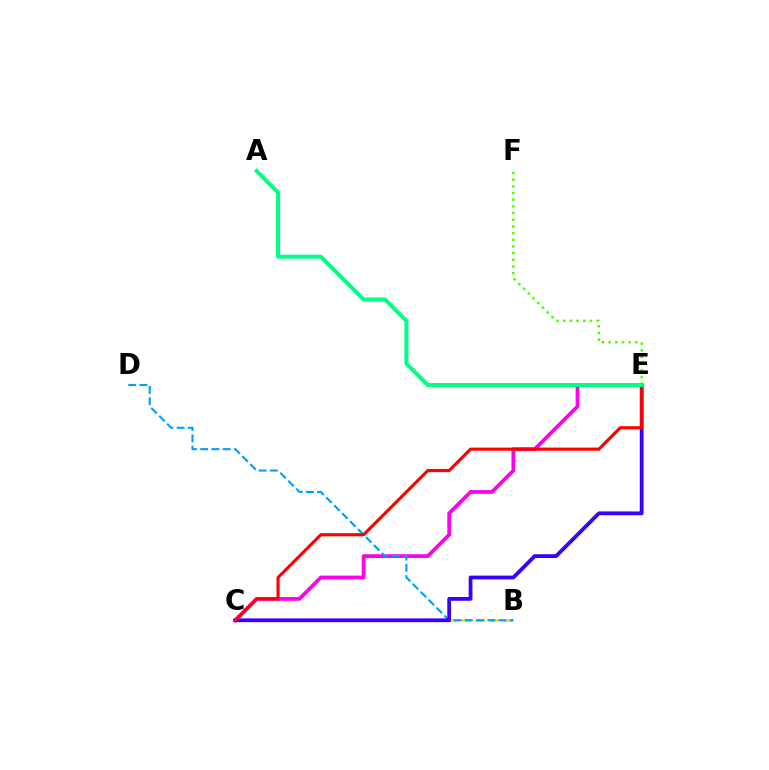{('C', 'E'): [{'color': '#ff00ed', 'line_style': 'solid', 'thickness': 2.7}, {'color': '#3700ff', 'line_style': 'solid', 'thickness': 2.72}, {'color': '#ff0000', 'line_style': 'solid', 'thickness': 2.26}], ('B', 'C'): [{'color': '#ffd500', 'line_style': 'dashed', 'thickness': 1.92}], ('E', 'F'): [{'color': '#4fff00', 'line_style': 'dotted', 'thickness': 1.82}], ('B', 'D'): [{'color': '#009eff', 'line_style': 'dashed', 'thickness': 1.53}], ('A', 'E'): [{'color': '#00ff86', 'line_style': 'solid', 'thickness': 2.88}]}